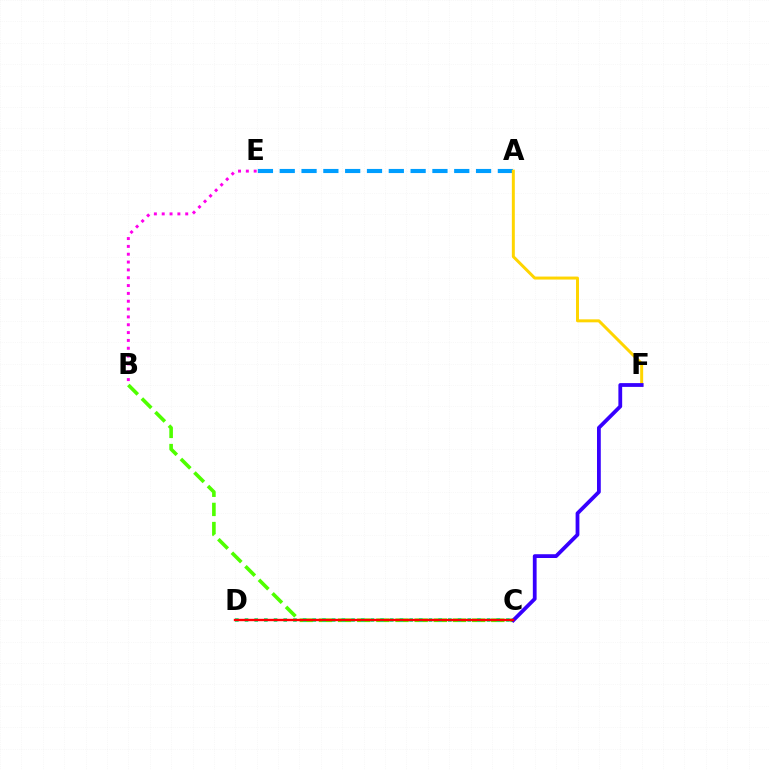{('A', 'E'): [{'color': '#009eff', 'line_style': 'dashed', 'thickness': 2.96}], ('B', 'C'): [{'color': '#4fff00', 'line_style': 'dashed', 'thickness': 2.6}], ('A', 'F'): [{'color': '#ffd500', 'line_style': 'solid', 'thickness': 2.15}], ('C', 'D'): [{'color': '#00ff86', 'line_style': 'dotted', 'thickness': 2.63}, {'color': '#ff0000', 'line_style': 'solid', 'thickness': 1.72}], ('C', 'F'): [{'color': '#3700ff', 'line_style': 'solid', 'thickness': 2.72}], ('B', 'E'): [{'color': '#ff00ed', 'line_style': 'dotted', 'thickness': 2.13}]}